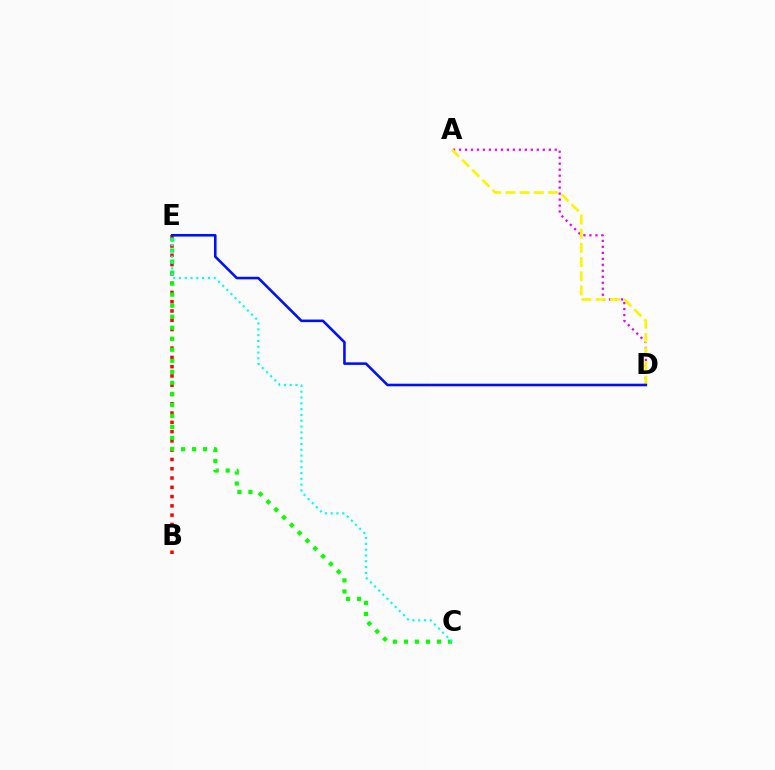{('A', 'D'): [{'color': '#ee00ff', 'line_style': 'dotted', 'thickness': 1.63}, {'color': '#fcf500', 'line_style': 'dashed', 'thickness': 1.93}], ('B', 'E'): [{'color': '#ff0000', 'line_style': 'dotted', 'thickness': 2.52}], ('C', 'E'): [{'color': '#08ff00', 'line_style': 'dotted', 'thickness': 2.99}, {'color': '#00fff6', 'line_style': 'dotted', 'thickness': 1.58}], ('D', 'E'): [{'color': '#0010ff', 'line_style': 'solid', 'thickness': 1.86}]}